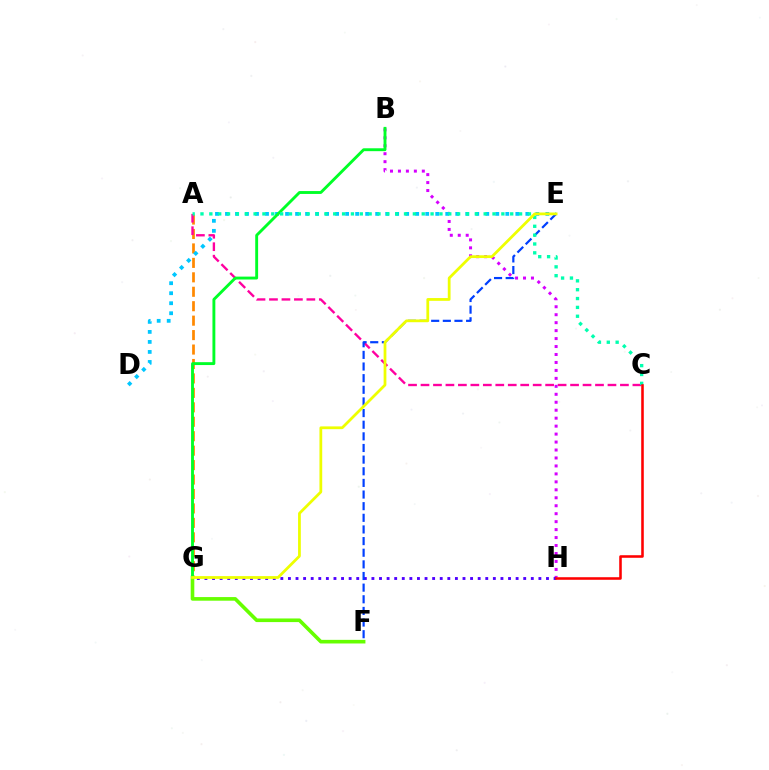{('F', 'G'): [{'color': '#66ff00', 'line_style': 'solid', 'thickness': 2.61}], ('A', 'G'): [{'color': '#ff8800', 'line_style': 'dashed', 'thickness': 1.96}], ('B', 'H'): [{'color': '#d600ff', 'line_style': 'dotted', 'thickness': 2.16}], ('A', 'C'): [{'color': '#ff00a0', 'line_style': 'dashed', 'thickness': 1.69}, {'color': '#00ffaf', 'line_style': 'dotted', 'thickness': 2.4}], ('G', 'H'): [{'color': '#4f00ff', 'line_style': 'dotted', 'thickness': 2.06}], ('D', 'E'): [{'color': '#00c7ff', 'line_style': 'dotted', 'thickness': 2.72}], ('E', 'F'): [{'color': '#003fff', 'line_style': 'dashed', 'thickness': 1.58}], ('B', 'G'): [{'color': '#00ff27', 'line_style': 'solid', 'thickness': 2.08}], ('E', 'G'): [{'color': '#eeff00', 'line_style': 'solid', 'thickness': 1.99}], ('C', 'H'): [{'color': '#ff0000', 'line_style': 'solid', 'thickness': 1.84}]}